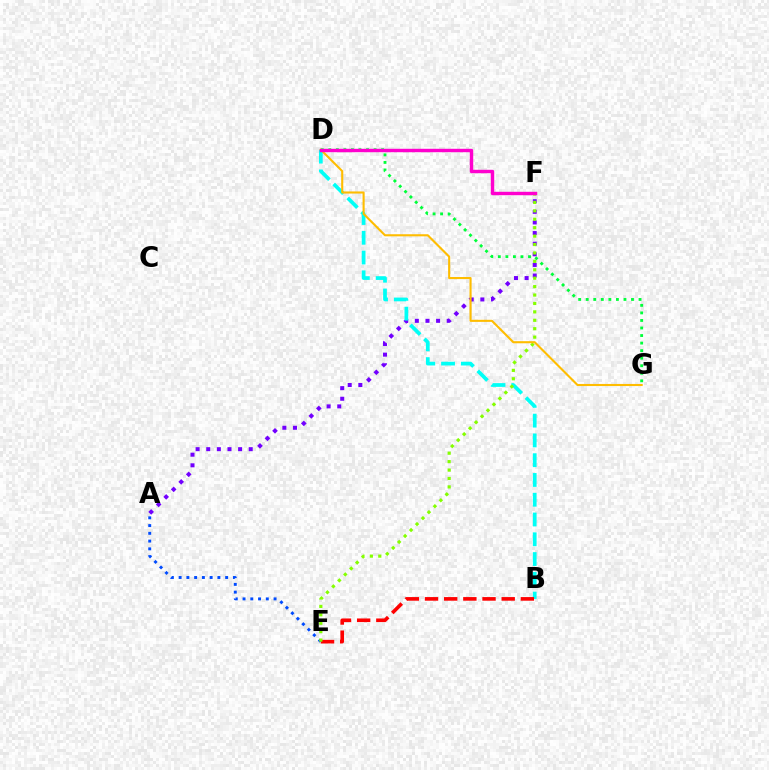{('A', 'F'): [{'color': '#7200ff', 'line_style': 'dotted', 'thickness': 2.89}], ('B', 'D'): [{'color': '#00fff6', 'line_style': 'dashed', 'thickness': 2.69}], ('A', 'E'): [{'color': '#004bff', 'line_style': 'dotted', 'thickness': 2.11}], ('B', 'E'): [{'color': '#ff0000', 'line_style': 'dashed', 'thickness': 2.6}], ('E', 'F'): [{'color': '#84ff00', 'line_style': 'dotted', 'thickness': 2.29}], ('D', 'G'): [{'color': '#00ff39', 'line_style': 'dotted', 'thickness': 2.05}, {'color': '#ffbd00', 'line_style': 'solid', 'thickness': 1.51}], ('D', 'F'): [{'color': '#ff00cf', 'line_style': 'solid', 'thickness': 2.46}]}